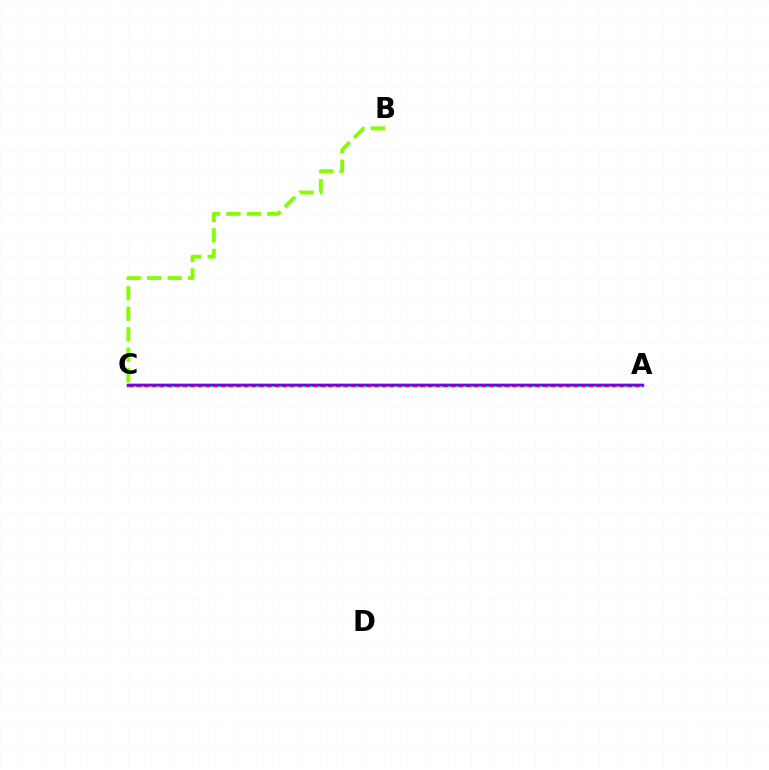{('B', 'C'): [{'color': '#84ff00', 'line_style': 'dashed', 'thickness': 2.78}], ('A', 'C'): [{'color': '#ff0000', 'line_style': 'solid', 'thickness': 2.46}, {'color': '#00fff6', 'line_style': 'dotted', 'thickness': 2.08}, {'color': '#7200ff', 'line_style': 'solid', 'thickness': 1.73}]}